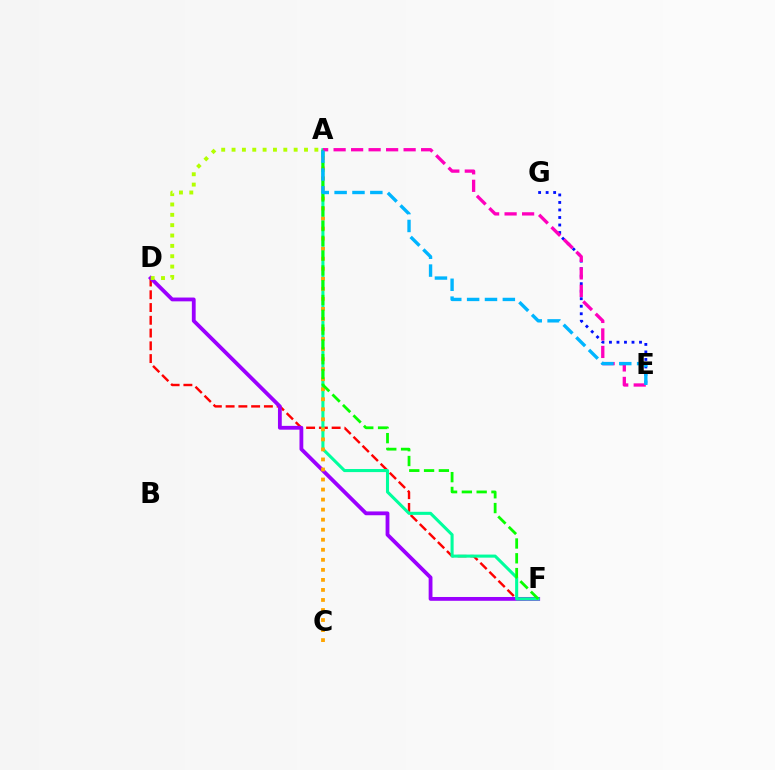{('D', 'F'): [{'color': '#ff0000', 'line_style': 'dashed', 'thickness': 1.73}, {'color': '#9b00ff', 'line_style': 'solid', 'thickness': 2.74}], ('A', 'F'): [{'color': '#00ff9d', 'line_style': 'solid', 'thickness': 2.21}, {'color': '#08ff00', 'line_style': 'dashed', 'thickness': 2.01}], ('E', 'G'): [{'color': '#0010ff', 'line_style': 'dotted', 'thickness': 2.04}], ('A', 'D'): [{'color': '#b3ff00', 'line_style': 'dotted', 'thickness': 2.81}], ('A', 'C'): [{'color': '#ffa500', 'line_style': 'dotted', 'thickness': 2.73}], ('A', 'E'): [{'color': '#ff00bd', 'line_style': 'dashed', 'thickness': 2.38}, {'color': '#00b5ff', 'line_style': 'dashed', 'thickness': 2.43}]}